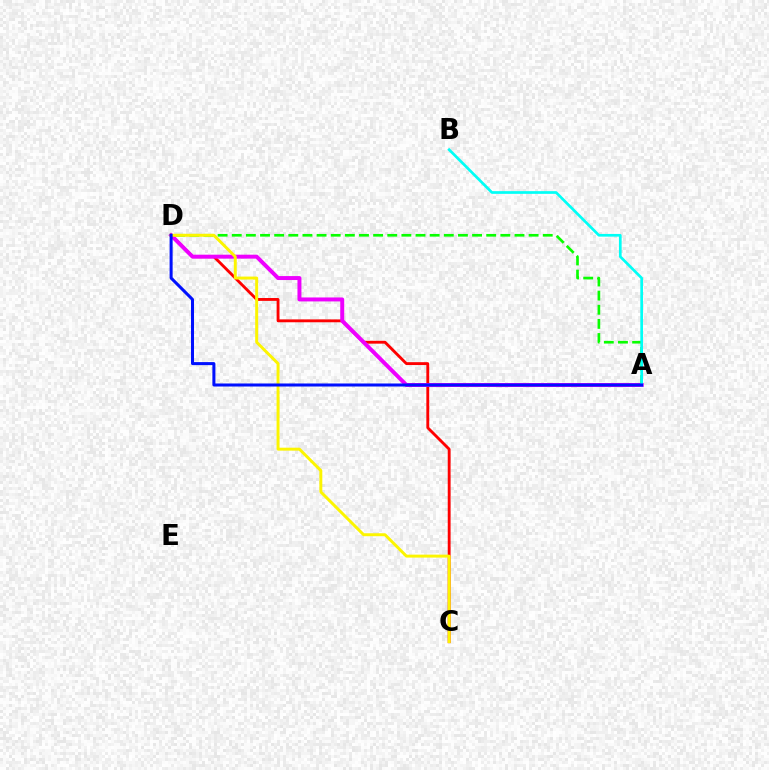{('C', 'D'): [{'color': '#ff0000', 'line_style': 'solid', 'thickness': 2.06}, {'color': '#fcf500', 'line_style': 'solid', 'thickness': 2.12}], ('A', 'D'): [{'color': '#08ff00', 'line_style': 'dashed', 'thickness': 1.92}, {'color': '#ee00ff', 'line_style': 'solid', 'thickness': 2.85}, {'color': '#0010ff', 'line_style': 'solid', 'thickness': 2.18}], ('A', 'B'): [{'color': '#00fff6', 'line_style': 'solid', 'thickness': 1.94}]}